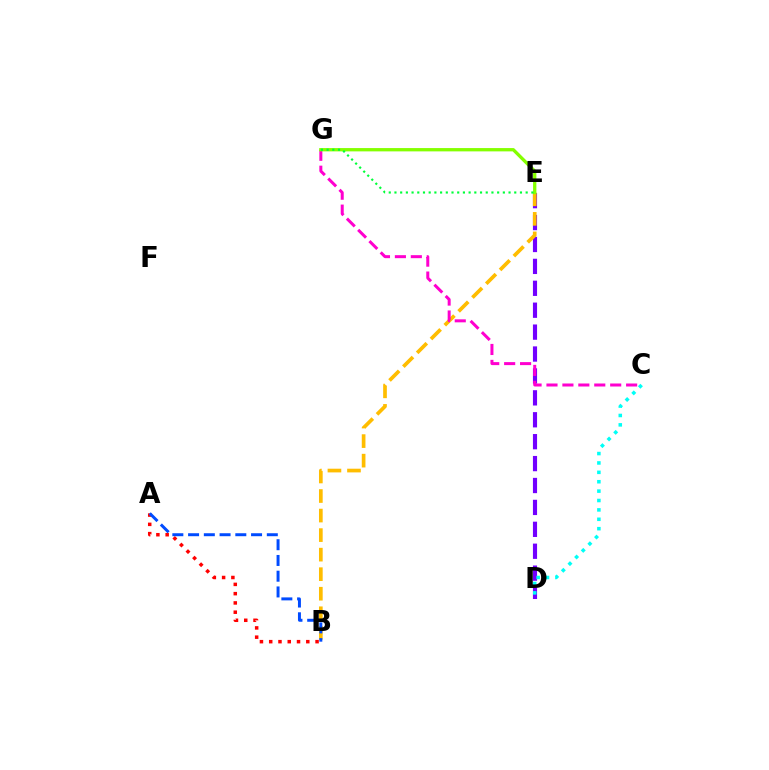{('D', 'E'): [{'color': '#7200ff', 'line_style': 'dashed', 'thickness': 2.98}], ('B', 'E'): [{'color': '#ffbd00', 'line_style': 'dashed', 'thickness': 2.65}], ('A', 'B'): [{'color': '#ff0000', 'line_style': 'dotted', 'thickness': 2.52}, {'color': '#004bff', 'line_style': 'dashed', 'thickness': 2.14}], ('C', 'G'): [{'color': '#ff00cf', 'line_style': 'dashed', 'thickness': 2.16}], ('C', 'D'): [{'color': '#00fff6', 'line_style': 'dotted', 'thickness': 2.55}], ('E', 'G'): [{'color': '#84ff00', 'line_style': 'solid', 'thickness': 2.38}, {'color': '#00ff39', 'line_style': 'dotted', 'thickness': 1.55}]}